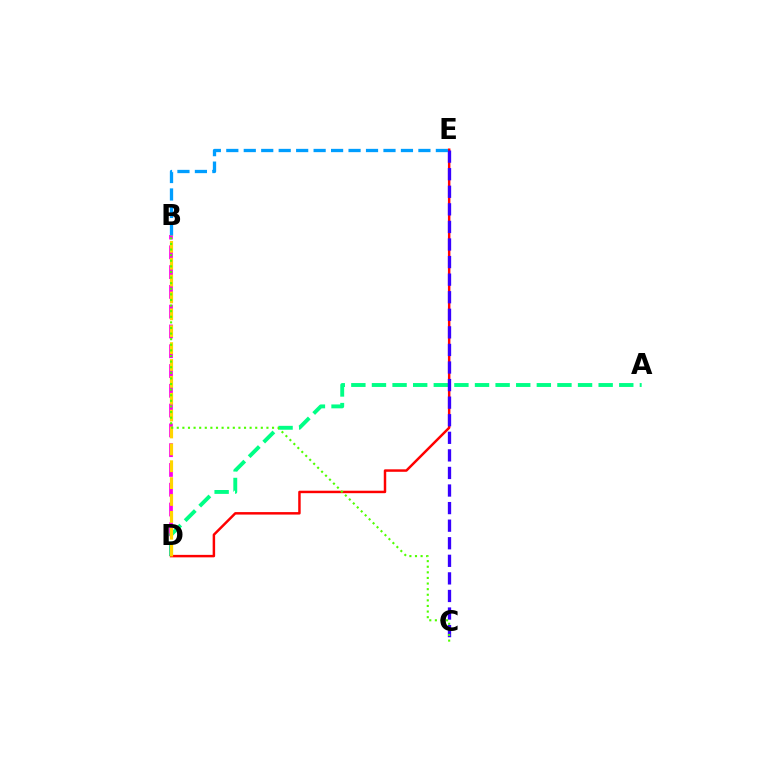{('B', 'D'): [{'color': '#ff00ed', 'line_style': 'dashed', 'thickness': 2.69}, {'color': '#ffd500', 'line_style': 'dashed', 'thickness': 2.29}], ('A', 'D'): [{'color': '#00ff86', 'line_style': 'dashed', 'thickness': 2.8}], ('D', 'E'): [{'color': '#ff0000', 'line_style': 'solid', 'thickness': 1.78}], ('C', 'E'): [{'color': '#3700ff', 'line_style': 'dashed', 'thickness': 2.39}], ('B', 'E'): [{'color': '#009eff', 'line_style': 'dashed', 'thickness': 2.37}], ('B', 'C'): [{'color': '#4fff00', 'line_style': 'dotted', 'thickness': 1.52}]}